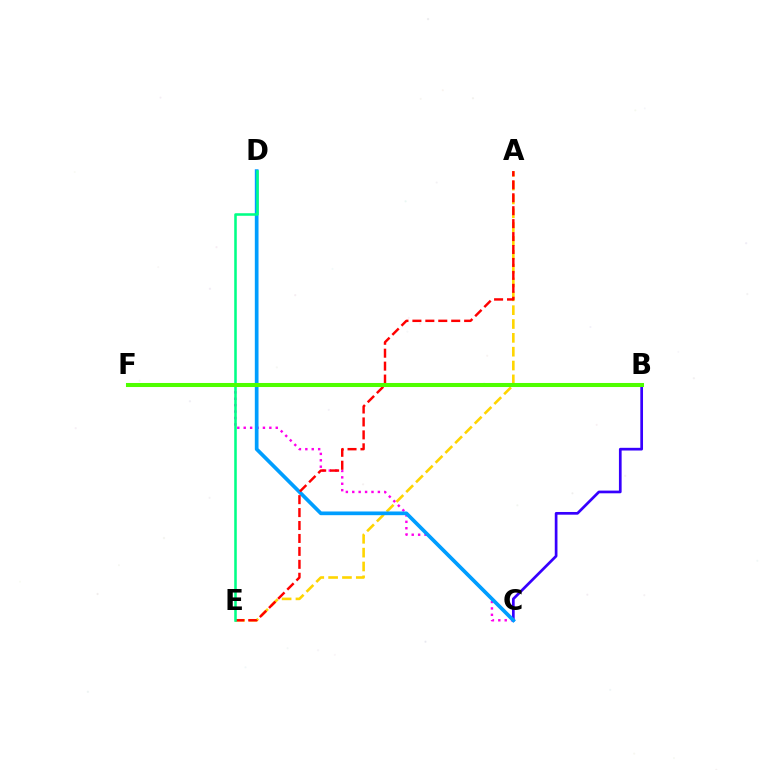{('A', 'E'): [{'color': '#ffd500', 'line_style': 'dashed', 'thickness': 1.88}, {'color': '#ff0000', 'line_style': 'dashed', 'thickness': 1.76}], ('C', 'F'): [{'color': '#ff00ed', 'line_style': 'dotted', 'thickness': 1.74}], ('B', 'C'): [{'color': '#3700ff', 'line_style': 'solid', 'thickness': 1.95}], ('C', 'D'): [{'color': '#009eff', 'line_style': 'solid', 'thickness': 2.67}], ('D', 'E'): [{'color': '#00ff86', 'line_style': 'solid', 'thickness': 1.84}], ('B', 'F'): [{'color': '#4fff00', 'line_style': 'solid', 'thickness': 2.91}]}